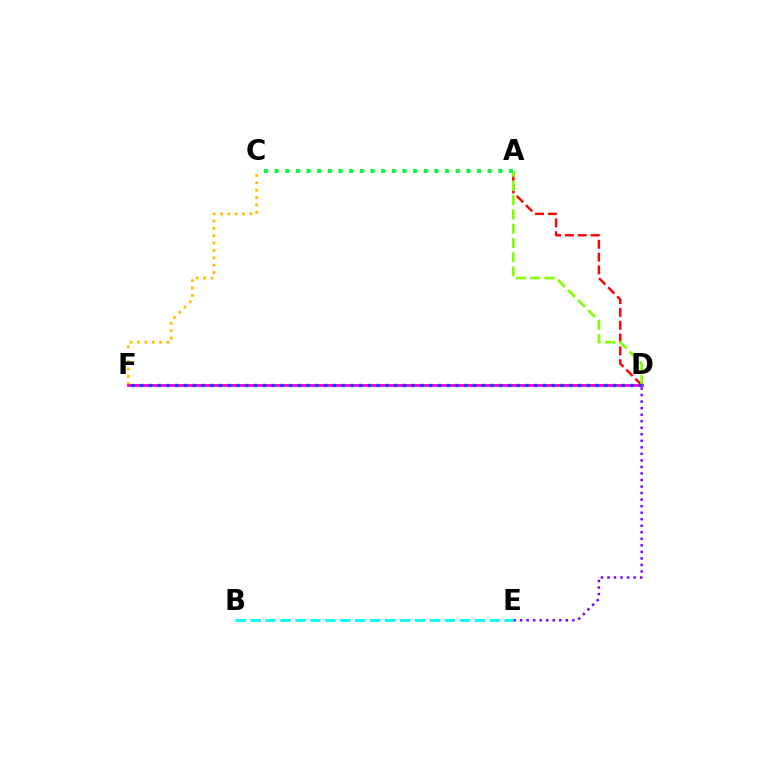{('D', 'E'): [{'color': '#7200ff', 'line_style': 'dotted', 'thickness': 1.78}], ('C', 'F'): [{'color': '#ffbd00', 'line_style': 'dotted', 'thickness': 2.0}], ('A', 'D'): [{'color': '#ff0000', 'line_style': 'dashed', 'thickness': 1.74}, {'color': '#84ff00', 'line_style': 'dashed', 'thickness': 1.93}], ('D', 'F'): [{'color': '#ff00cf', 'line_style': 'solid', 'thickness': 2.08}, {'color': '#004bff', 'line_style': 'dotted', 'thickness': 2.38}], ('B', 'E'): [{'color': '#00fff6', 'line_style': 'dashed', 'thickness': 2.03}], ('A', 'C'): [{'color': '#00ff39', 'line_style': 'dotted', 'thickness': 2.89}]}